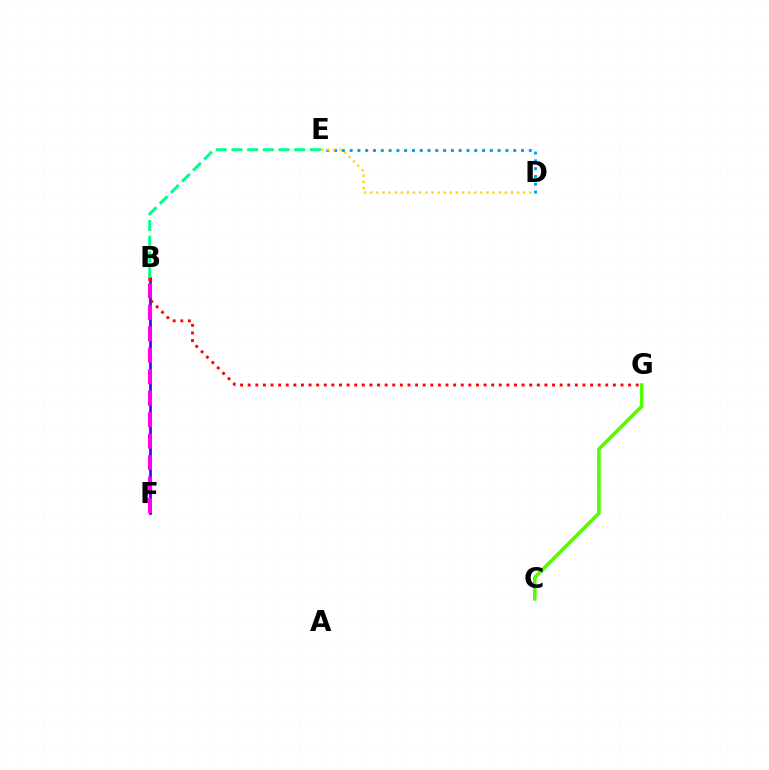{('D', 'E'): [{'color': '#009eff', 'line_style': 'dotted', 'thickness': 2.12}, {'color': '#ffd500', 'line_style': 'dotted', 'thickness': 1.66}], ('B', 'F'): [{'color': '#3700ff', 'line_style': 'solid', 'thickness': 1.93}, {'color': '#ff00ed', 'line_style': 'dashed', 'thickness': 2.92}], ('C', 'G'): [{'color': '#4fff00', 'line_style': 'solid', 'thickness': 2.55}], ('B', 'G'): [{'color': '#ff0000', 'line_style': 'dotted', 'thickness': 2.07}], ('B', 'E'): [{'color': '#00ff86', 'line_style': 'dashed', 'thickness': 2.13}]}